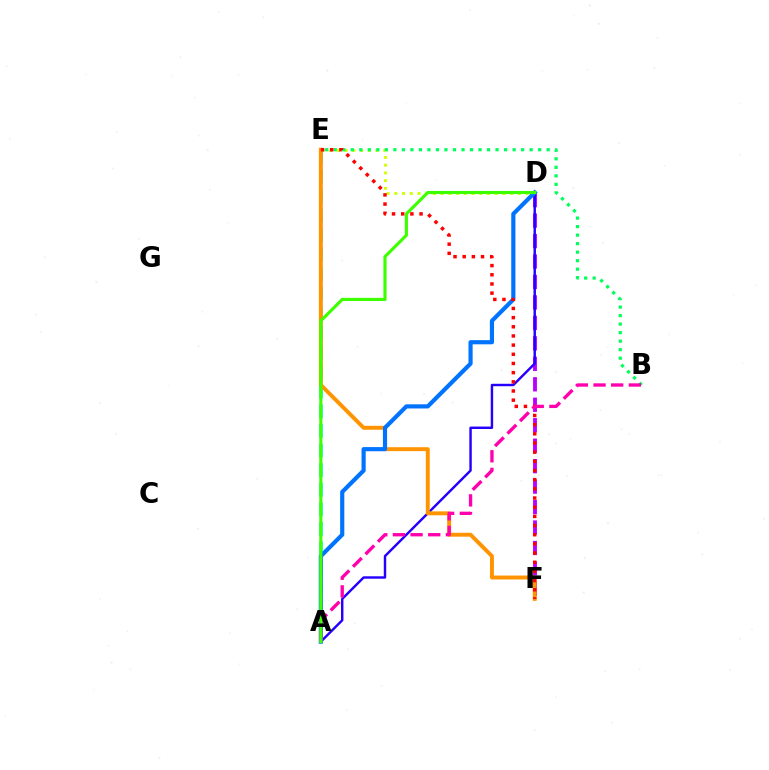{('D', 'E'): [{'color': '#d1ff00', 'line_style': 'dotted', 'thickness': 2.1}], ('D', 'F'): [{'color': '#b900ff', 'line_style': 'dashed', 'thickness': 2.78}], ('A', 'E'): [{'color': '#00fff6', 'line_style': 'dashed', 'thickness': 2.66}], ('A', 'D'): [{'color': '#2500ff', 'line_style': 'solid', 'thickness': 1.75}, {'color': '#0074ff', 'line_style': 'solid', 'thickness': 3.0}, {'color': '#3dff00', 'line_style': 'solid', 'thickness': 2.26}], ('B', 'E'): [{'color': '#00ff5c', 'line_style': 'dotted', 'thickness': 2.31}], ('E', 'F'): [{'color': '#ff9400', 'line_style': 'solid', 'thickness': 2.83}, {'color': '#ff0000', 'line_style': 'dotted', 'thickness': 2.49}], ('A', 'B'): [{'color': '#ff00ac', 'line_style': 'dashed', 'thickness': 2.4}]}